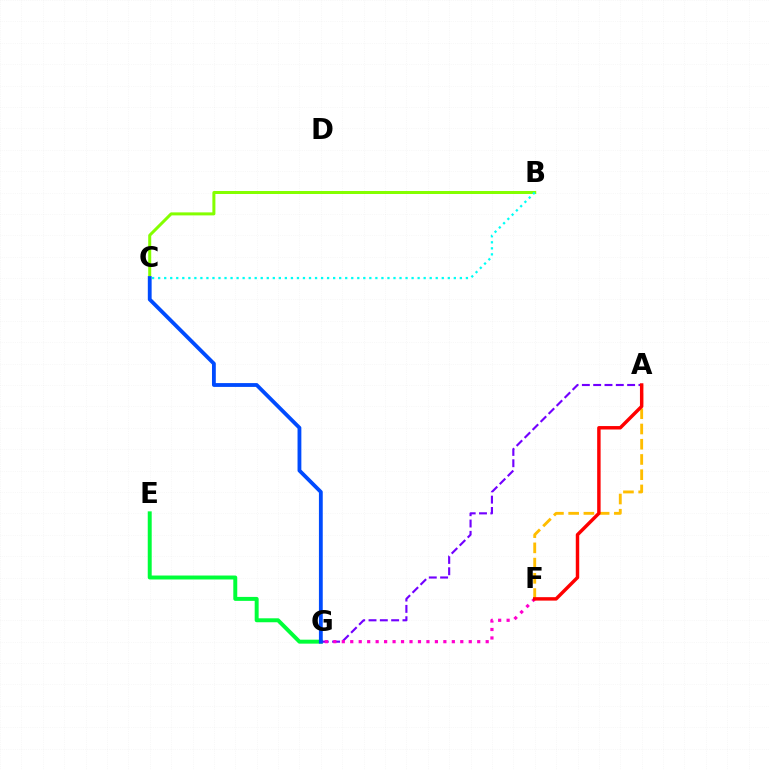{('A', 'F'): [{'color': '#ffbd00', 'line_style': 'dashed', 'thickness': 2.07}, {'color': '#ff0000', 'line_style': 'solid', 'thickness': 2.48}], ('E', 'G'): [{'color': '#00ff39', 'line_style': 'solid', 'thickness': 2.85}], ('A', 'G'): [{'color': '#7200ff', 'line_style': 'dashed', 'thickness': 1.54}], ('B', 'C'): [{'color': '#84ff00', 'line_style': 'solid', 'thickness': 2.17}, {'color': '#00fff6', 'line_style': 'dotted', 'thickness': 1.64}], ('F', 'G'): [{'color': '#ff00cf', 'line_style': 'dotted', 'thickness': 2.3}], ('C', 'G'): [{'color': '#004bff', 'line_style': 'solid', 'thickness': 2.75}]}